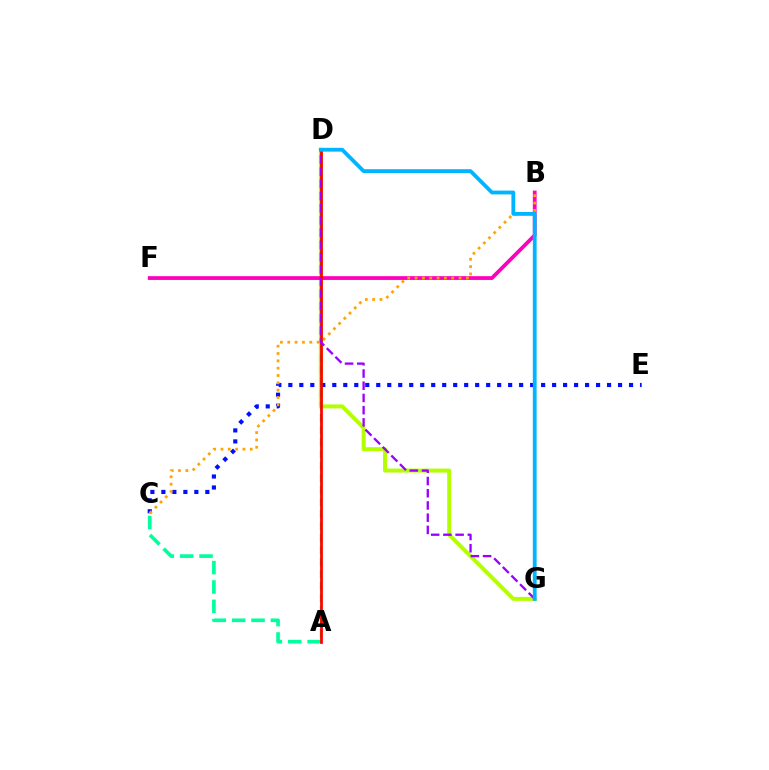{('D', 'G'): [{'color': '#b3ff00', 'line_style': 'solid', 'thickness': 2.85}, {'color': '#9b00ff', 'line_style': 'dashed', 'thickness': 1.66}, {'color': '#00b5ff', 'line_style': 'solid', 'thickness': 2.75}], ('A', 'D'): [{'color': '#08ff00', 'line_style': 'dashed', 'thickness': 1.63}, {'color': '#ff0000', 'line_style': 'solid', 'thickness': 1.98}], ('A', 'C'): [{'color': '#00ff9d', 'line_style': 'dashed', 'thickness': 2.63}], ('C', 'E'): [{'color': '#0010ff', 'line_style': 'dotted', 'thickness': 2.99}], ('B', 'F'): [{'color': '#ff00bd', 'line_style': 'solid', 'thickness': 2.72}], ('B', 'C'): [{'color': '#ffa500', 'line_style': 'dotted', 'thickness': 1.99}]}